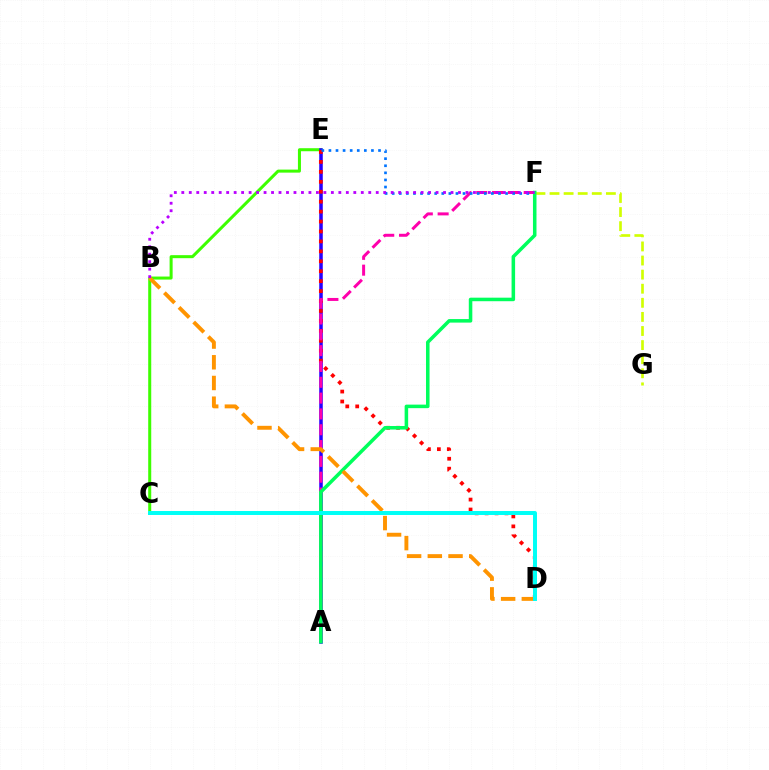{('C', 'E'): [{'color': '#3dff00', 'line_style': 'solid', 'thickness': 2.18}], ('A', 'E'): [{'color': '#2500ff', 'line_style': 'solid', 'thickness': 2.54}], ('F', 'G'): [{'color': '#d1ff00', 'line_style': 'dashed', 'thickness': 1.91}], ('D', 'E'): [{'color': '#ff0000', 'line_style': 'dotted', 'thickness': 2.7}], ('A', 'F'): [{'color': '#ff00ac', 'line_style': 'dashed', 'thickness': 2.15}, {'color': '#00ff5c', 'line_style': 'solid', 'thickness': 2.54}], ('E', 'F'): [{'color': '#0074ff', 'line_style': 'dotted', 'thickness': 1.92}], ('B', 'D'): [{'color': '#ff9400', 'line_style': 'dashed', 'thickness': 2.81}], ('B', 'F'): [{'color': '#b900ff', 'line_style': 'dotted', 'thickness': 2.03}], ('C', 'D'): [{'color': '#00fff6', 'line_style': 'solid', 'thickness': 2.85}]}